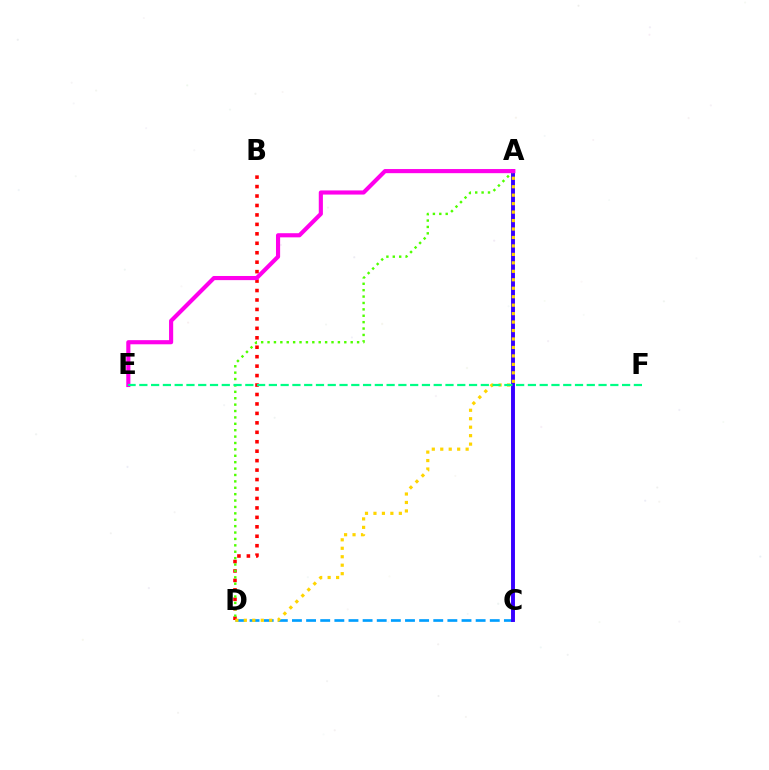{('C', 'D'): [{'color': '#009eff', 'line_style': 'dashed', 'thickness': 1.92}], ('B', 'D'): [{'color': '#ff0000', 'line_style': 'dotted', 'thickness': 2.57}], ('A', 'C'): [{'color': '#3700ff', 'line_style': 'solid', 'thickness': 2.82}], ('A', 'D'): [{'color': '#ffd500', 'line_style': 'dotted', 'thickness': 2.3}, {'color': '#4fff00', 'line_style': 'dotted', 'thickness': 1.74}], ('A', 'E'): [{'color': '#ff00ed', 'line_style': 'solid', 'thickness': 2.98}], ('E', 'F'): [{'color': '#00ff86', 'line_style': 'dashed', 'thickness': 1.6}]}